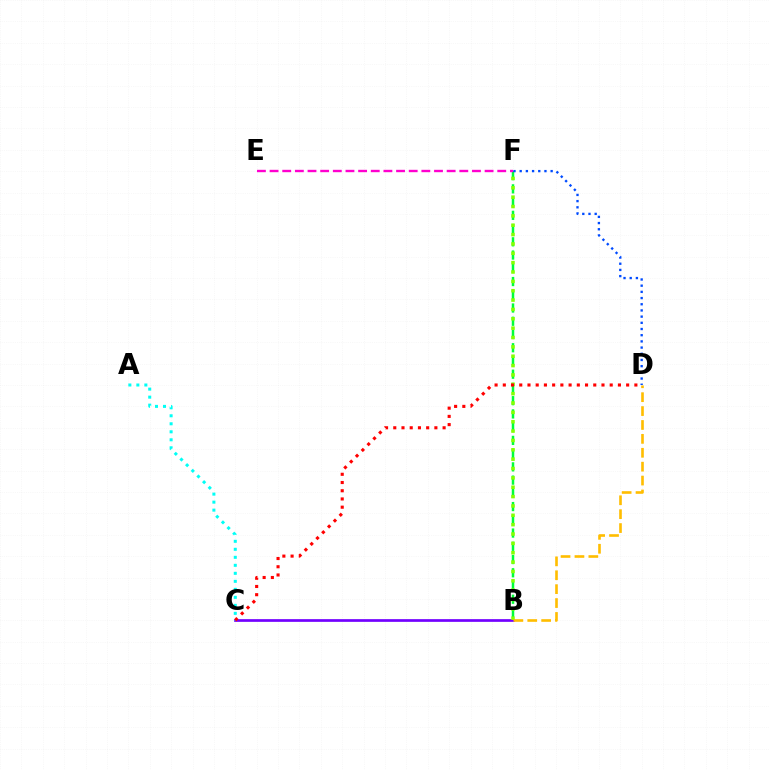{('B', 'C'): [{'color': '#7200ff', 'line_style': 'solid', 'thickness': 1.95}], ('A', 'C'): [{'color': '#00fff6', 'line_style': 'dotted', 'thickness': 2.18}], ('B', 'F'): [{'color': '#00ff39', 'line_style': 'dashed', 'thickness': 1.8}, {'color': '#84ff00', 'line_style': 'dotted', 'thickness': 2.54}], ('D', 'F'): [{'color': '#004bff', 'line_style': 'dotted', 'thickness': 1.68}], ('C', 'D'): [{'color': '#ff0000', 'line_style': 'dotted', 'thickness': 2.23}], ('B', 'D'): [{'color': '#ffbd00', 'line_style': 'dashed', 'thickness': 1.89}], ('E', 'F'): [{'color': '#ff00cf', 'line_style': 'dashed', 'thickness': 1.72}]}